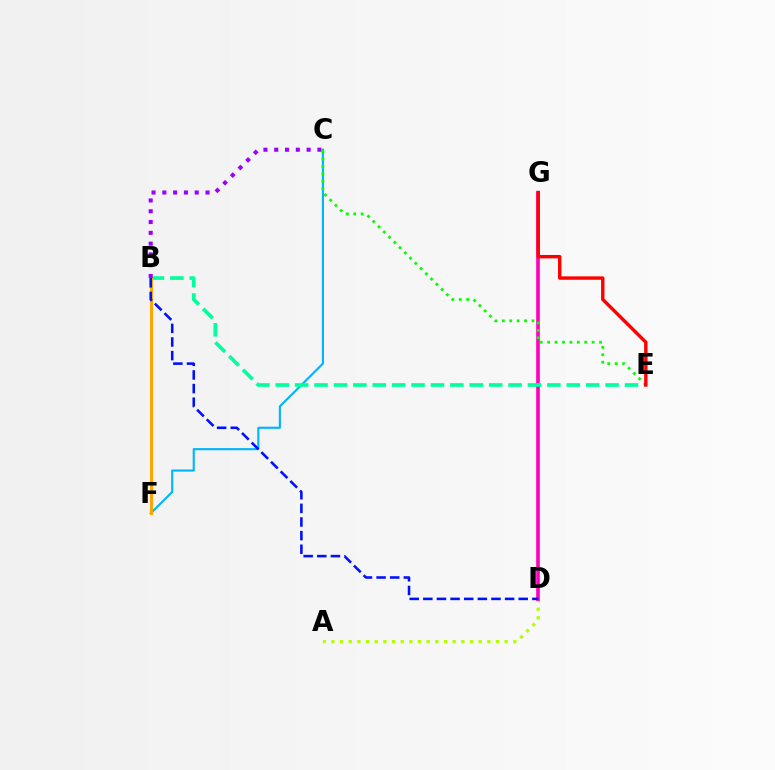{('C', 'F'): [{'color': '#00b5ff', 'line_style': 'solid', 'thickness': 1.53}], ('A', 'D'): [{'color': '#b3ff00', 'line_style': 'dotted', 'thickness': 2.35}], ('D', 'G'): [{'color': '#ff00bd', 'line_style': 'solid', 'thickness': 2.63}], ('B', 'E'): [{'color': '#00ff9d', 'line_style': 'dashed', 'thickness': 2.64}], ('C', 'E'): [{'color': '#08ff00', 'line_style': 'dotted', 'thickness': 2.01}], ('B', 'F'): [{'color': '#ffa500', 'line_style': 'solid', 'thickness': 2.18}], ('E', 'G'): [{'color': '#ff0000', 'line_style': 'solid', 'thickness': 2.45}], ('B', 'D'): [{'color': '#0010ff', 'line_style': 'dashed', 'thickness': 1.85}], ('B', 'C'): [{'color': '#9b00ff', 'line_style': 'dotted', 'thickness': 2.93}]}